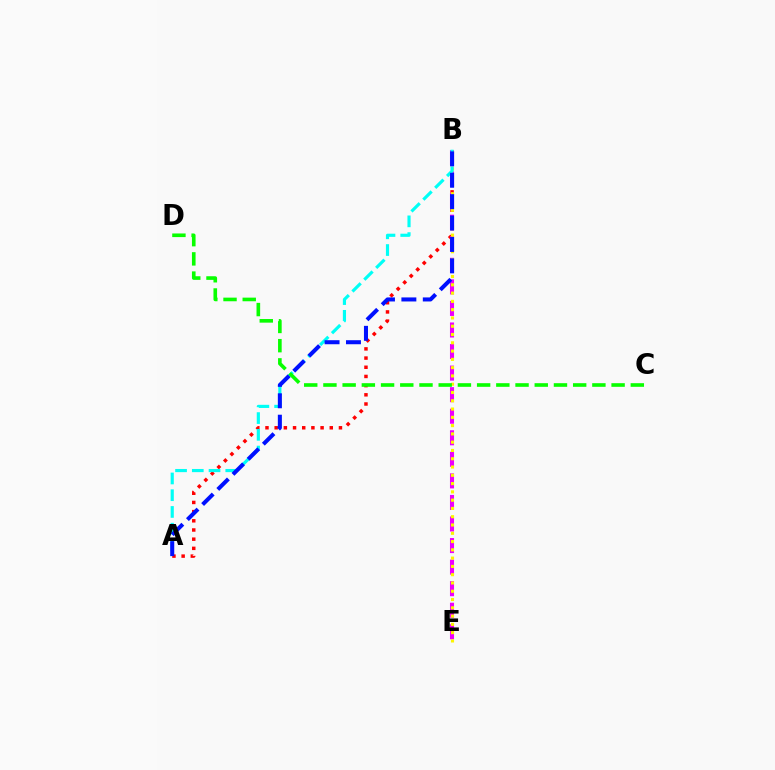{('A', 'B'): [{'color': '#ff0000', 'line_style': 'dotted', 'thickness': 2.5}, {'color': '#00fff6', 'line_style': 'dashed', 'thickness': 2.27}, {'color': '#0010ff', 'line_style': 'dashed', 'thickness': 2.91}], ('B', 'E'): [{'color': '#ee00ff', 'line_style': 'dashed', 'thickness': 2.93}, {'color': '#fcf500', 'line_style': 'dotted', 'thickness': 2.25}], ('C', 'D'): [{'color': '#08ff00', 'line_style': 'dashed', 'thickness': 2.61}]}